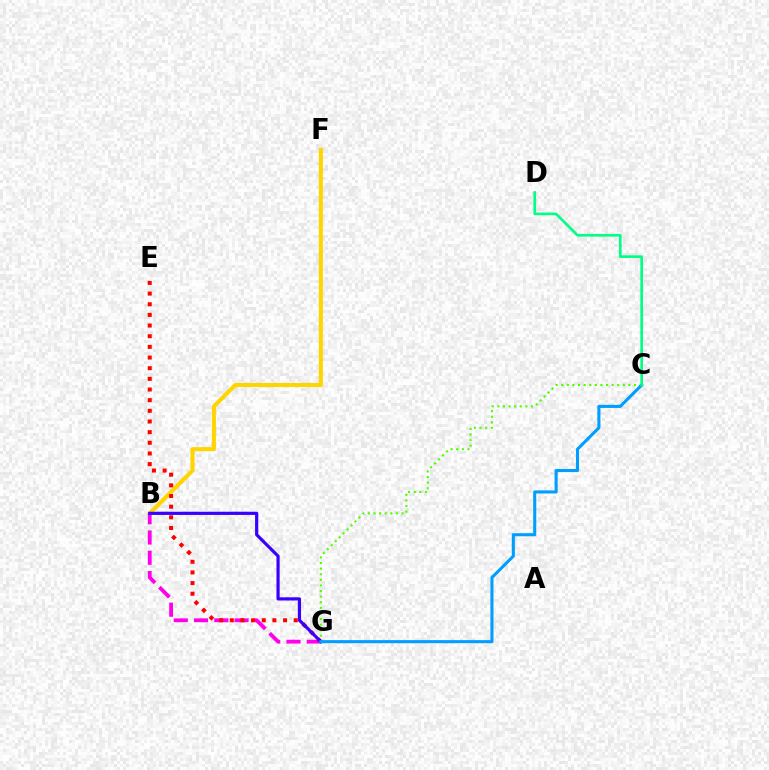{('B', 'F'): [{'color': '#ffd500', 'line_style': 'solid', 'thickness': 2.92}], ('B', 'G'): [{'color': '#ff00ed', 'line_style': 'dashed', 'thickness': 2.75}, {'color': '#3700ff', 'line_style': 'solid', 'thickness': 2.29}], ('C', 'G'): [{'color': '#4fff00', 'line_style': 'dotted', 'thickness': 1.52}, {'color': '#009eff', 'line_style': 'solid', 'thickness': 2.22}], ('E', 'G'): [{'color': '#ff0000', 'line_style': 'dotted', 'thickness': 2.9}], ('C', 'D'): [{'color': '#00ff86', 'line_style': 'solid', 'thickness': 1.92}]}